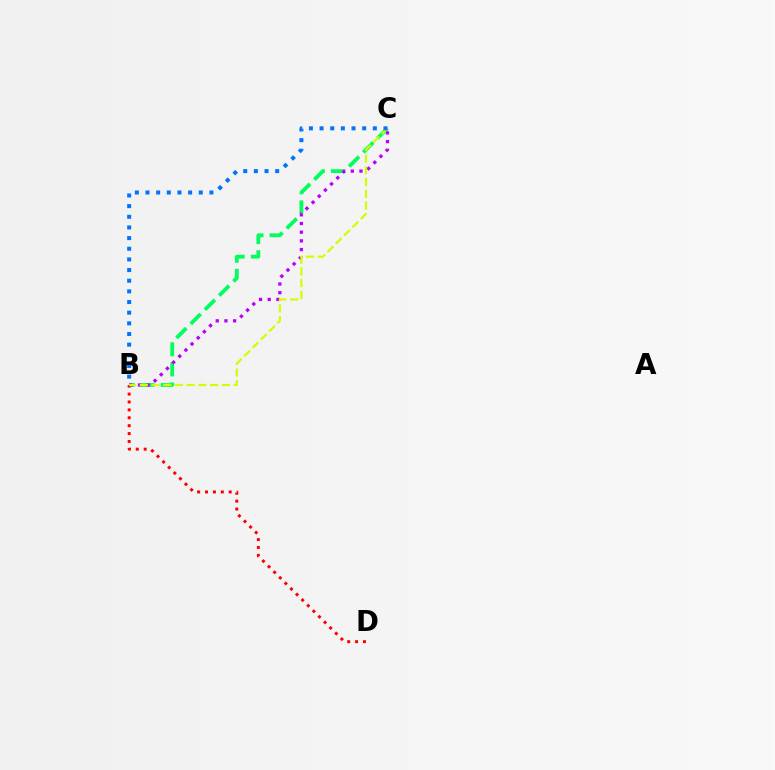{('B', 'D'): [{'color': '#ff0000', 'line_style': 'dotted', 'thickness': 2.15}], ('B', 'C'): [{'color': '#00ff5c', 'line_style': 'dashed', 'thickness': 2.73}, {'color': '#b900ff', 'line_style': 'dotted', 'thickness': 2.36}, {'color': '#d1ff00', 'line_style': 'dashed', 'thickness': 1.59}, {'color': '#0074ff', 'line_style': 'dotted', 'thickness': 2.89}]}